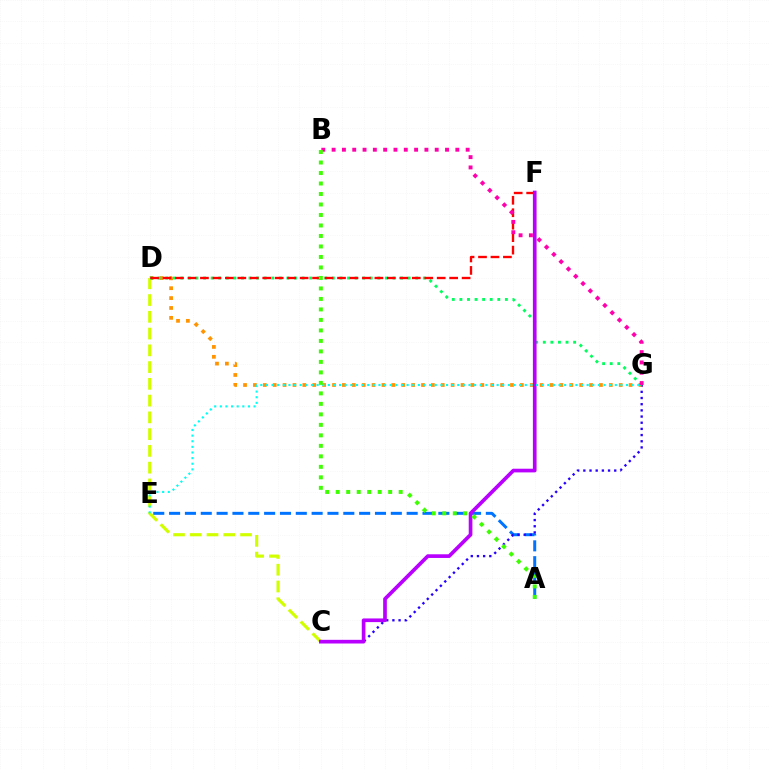{('A', 'E'): [{'color': '#0074ff', 'line_style': 'dashed', 'thickness': 2.15}], ('C', 'G'): [{'color': '#2500ff', 'line_style': 'dotted', 'thickness': 1.68}], ('D', 'G'): [{'color': '#ff9400', 'line_style': 'dotted', 'thickness': 2.69}, {'color': '#00ff5c', 'line_style': 'dotted', 'thickness': 2.06}], ('C', 'D'): [{'color': '#d1ff00', 'line_style': 'dashed', 'thickness': 2.28}], ('D', 'F'): [{'color': '#ff0000', 'line_style': 'dashed', 'thickness': 1.69}], ('C', 'F'): [{'color': '#b900ff', 'line_style': 'solid', 'thickness': 2.65}], ('E', 'G'): [{'color': '#00fff6', 'line_style': 'dotted', 'thickness': 1.53}], ('B', 'G'): [{'color': '#ff00ac', 'line_style': 'dotted', 'thickness': 2.8}], ('A', 'B'): [{'color': '#3dff00', 'line_style': 'dotted', 'thickness': 2.85}]}